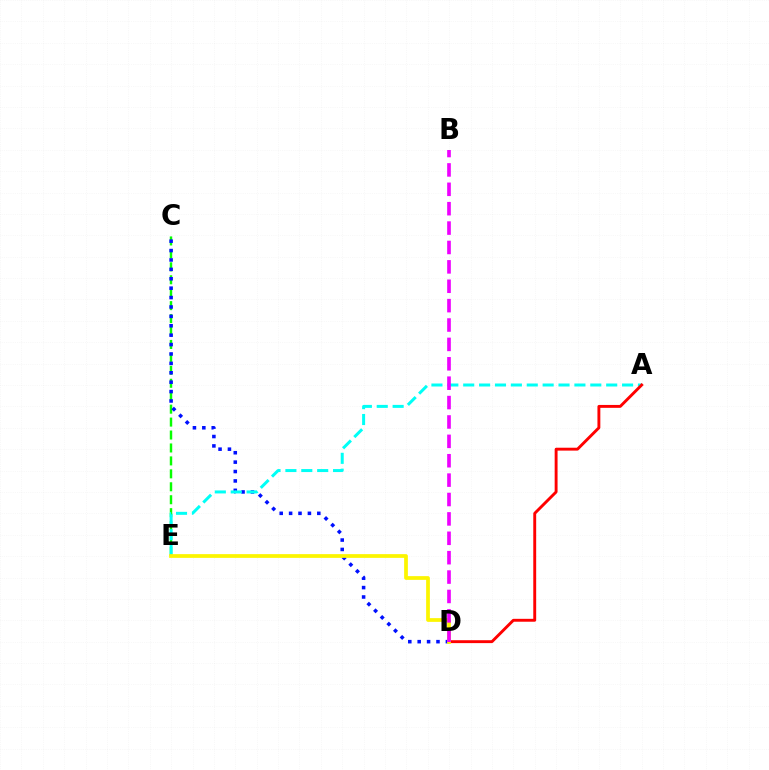{('C', 'E'): [{'color': '#08ff00', 'line_style': 'dashed', 'thickness': 1.76}], ('C', 'D'): [{'color': '#0010ff', 'line_style': 'dotted', 'thickness': 2.55}], ('A', 'E'): [{'color': '#00fff6', 'line_style': 'dashed', 'thickness': 2.16}], ('A', 'D'): [{'color': '#ff0000', 'line_style': 'solid', 'thickness': 2.09}], ('D', 'E'): [{'color': '#fcf500', 'line_style': 'solid', 'thickness': 2.69}], ('B', 'D'): [{'color': '#ee00ff', 'line_style': 'dashed', 'thickness': 2.63}]}